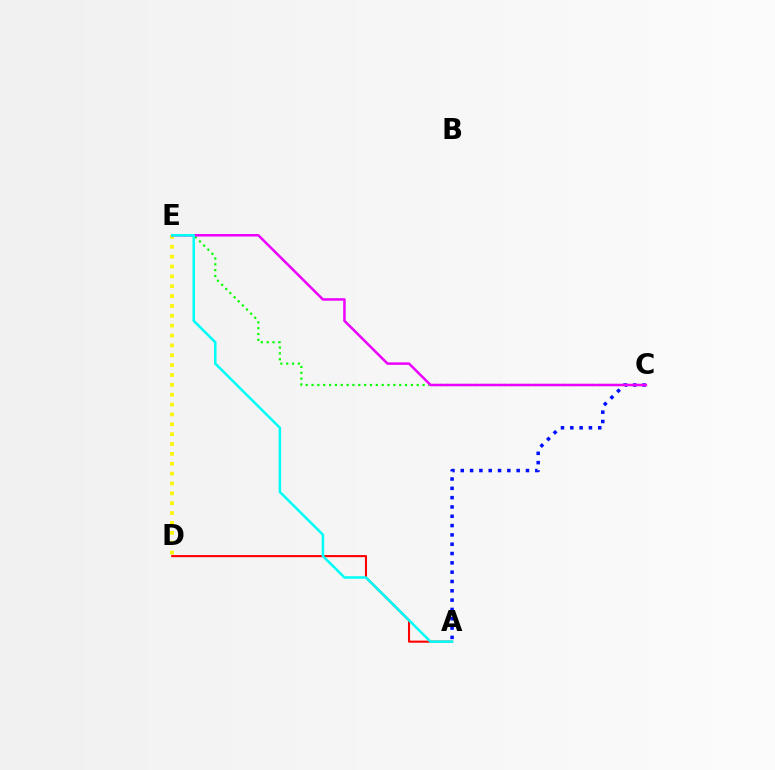{('A', 'D'): [{'color': '#ff0000', 'line_style': 'solid', 'thickness': 1.51}], ('D', 'E'): [{'color': '#fcf500', 'line_style': 'dotted', 'thickness': 2.68}], ('C', 'E'): [{'color': '#08ff00', 'line_style': 'dotted', 'thickness': 1.59}, {'color': '#ee00ff', 'line_style': 'solid', 'thickness': 1.81}], ('A', 'C'): [{'color': '#0010ff', 'line_style': 'dotted', 'thickness': 2.53}], ('A', 'E'): [{'color': '#00fff6', 'line_style': 'solid', 'thickness': 1.83}]}